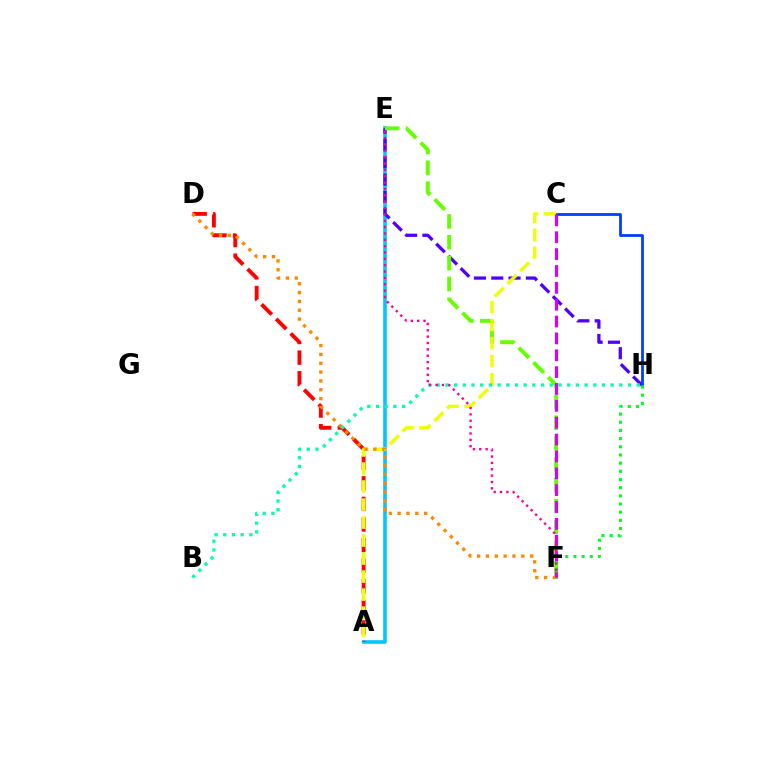{('A', 'E'): [{'color': '#00c7ff', 'line_style': 'solid', 'thickness': 2.6}], ('E', 'H'): [{'color': '#4f00ff', 'line_style': 'dashed', 'thickness': 2.35}], ('E', 'F'): [{'color': '#66ff00', 'line_style': 'dashed', 'thickness': 2.83}, {'color': '#ff00a0', 'line_style': 'dotted', 'thickness': 1.73}], ('A', 'D'): [{'color': '#ff0000', 'line_style': 'dashed', 'thickness': 2.8}], ('C', 'H'): [{'color': '#003fff', 'line_style': 'solid', 'thickness': 2.01}], ('A', 'C'): [{'color': '#eeff00', 'line_style': 'dashed', 'thickness': 2.45}], ('C', 'F'): [{'color': '#d600ff', 'line_style': 'dashed', 'thickness': 2.29}], ('D', 'F'): [{'color': '#ff8800', 'line_style': 'dotted', 'thickness': 2.4}], ('F', 'H'): [{'color': '#00ff27', 'line_style': 'dotted', 'thickness': 2.22}], ('B', 'H'): [{'color': '#00ffaf', 'line_style': 'dotted', 'thickness': 2.36}]}